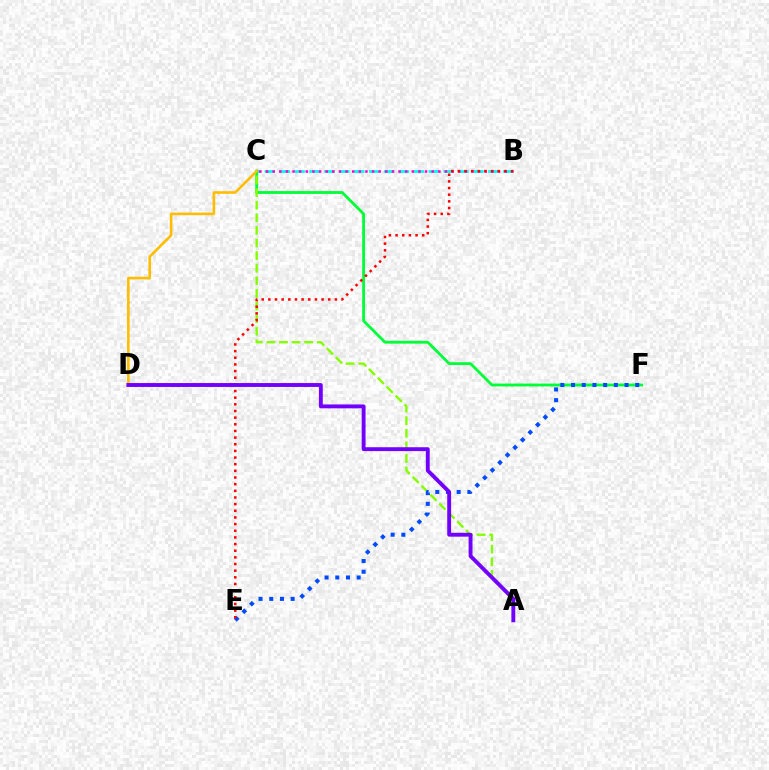{('B', 'C'): [{'color': '#00fff6', 'line_style': 'dashed', 'thickness': 2.02}, {'color': '#ff00cf', 'line_style': 'dotted', 'thickness': 1.8}], ('C', 'F'): [{'color': '#00ff39', 'line_style': 'solid', 'thickness': 2.04}], ('C', 'D'): [{'color': '#ffbd00', 'line_style': 'solid', 'thickness': 1.89}], ('A', 'C'): [{'color': '#84ff00', 'line_style': 'dashed', 'thickness': 1.71}], ('E', 'F'): [{'color': '#004bff', 'line_style': 'dotted', 'thickness': 2.91}], ('B', 'E'): [{'color': '#ff0000', 'line_style': 'dotted', 'thickness': 1.81}], ('A', 'D'): [{'color': '#7200ff', 'line_style': 'solid', 'thickness': 2.79}]}